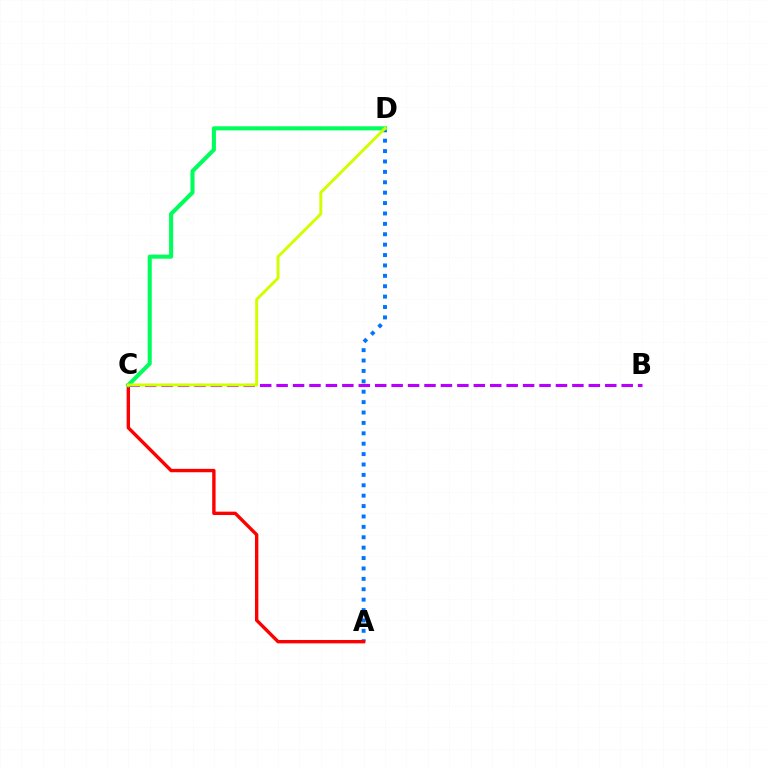{('B', 'C'): [{'color': '#b900ff', 'line_style': 'dashed', 'thickness': 2.23}], ('A', 'D'): [{'color': '#0074ff', 'line_style': 'dotted', 'thickness': 2.82}], ('A', 'C'): [{'color': '#ff0000', 'line_style': 'solid', 'thickness': 2.43}], ('C', 'D'): [{'color': '#00ff5c', 'line_style': 'solid', 'thickness': 2.94}, {'color': '#d1ff00', 'line_style': 'solid', 'thickness': 2.12}]}